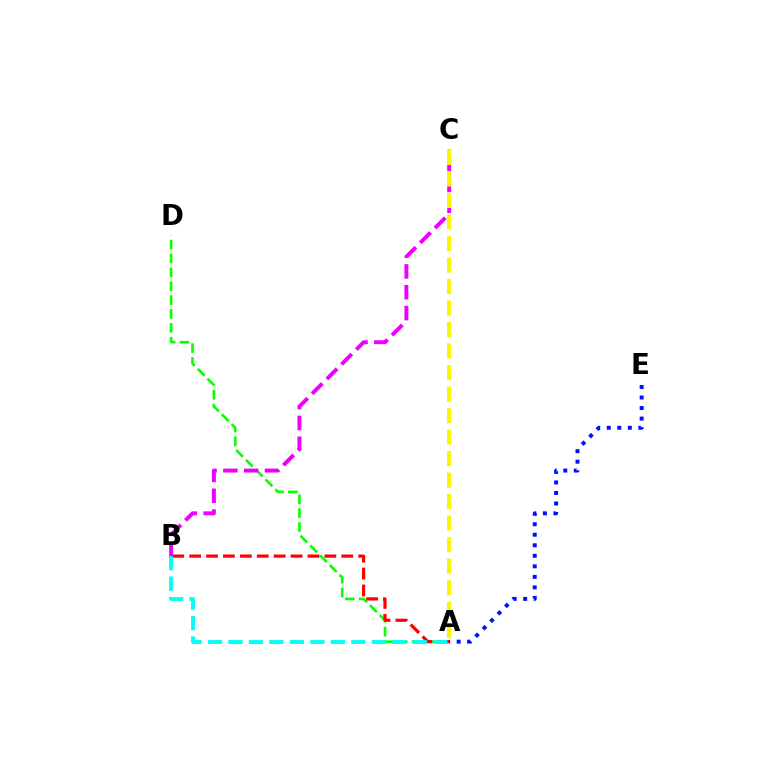{('A', 'D'): [{'color': '#08ff00', 'line_style': 'dashed', 'thickness': 1.88}], ('A', 'B'): [{'color': '#ff0000', 'line_style': 'dashed', 'thickness': 2.3}, {'color': '#00fff6', 'line_style': 'dashed', 'thickness': 2.78}], ('A', 'E'): [{'color': '#0010ff', 'line_style': 'dotted', 'thickness': 2.86}], ('B', 'C'): [{'color': '#ee00ff', 'line_style': 'dashed', 'thickness': 2.83}], ('A', 'C'): [{'color': '#fcf500', 'line_style': 'dashed', 'thickness': 2.92}]}